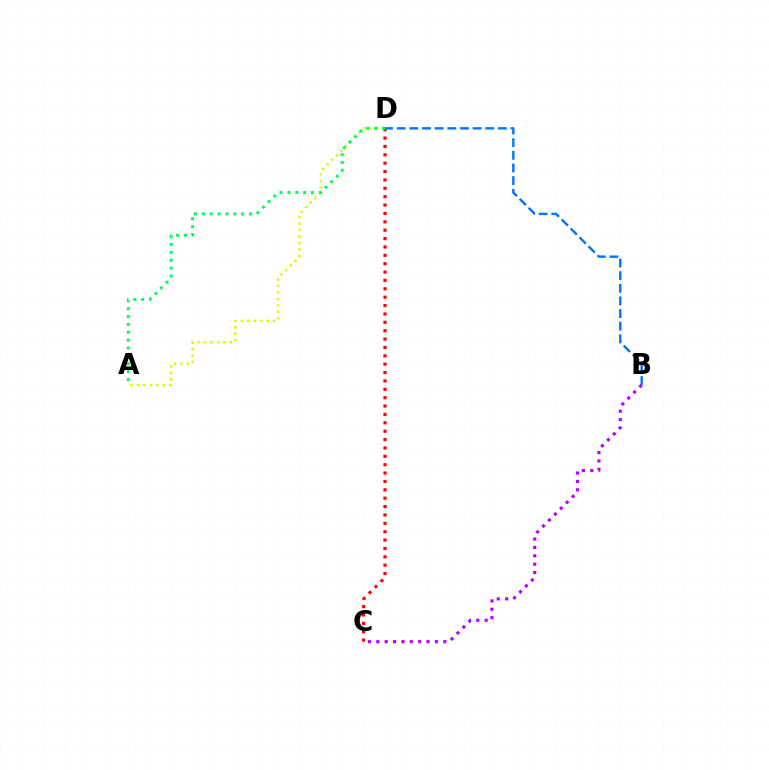{('B', 'C'): [{'color': '#b900ff', 'line_style': 'dotted', 'thickness': 2.27}], ('C', 'D'): [{'color': '#ff0000', 'line_style': 'dotted', 'thickness': 2.28}], ('B', 'D'): [{'color': '#0074ff', 'line_style': 'dashed', 'thickness': 1.72}], ('A', 'D'): [{'color': '#d1ff00', 'line_style': 'dotted', 'thickness': 1.76}, {'color': '#00ff5c', 'line_style': 'dotted', 'thickness': 2.14}]}